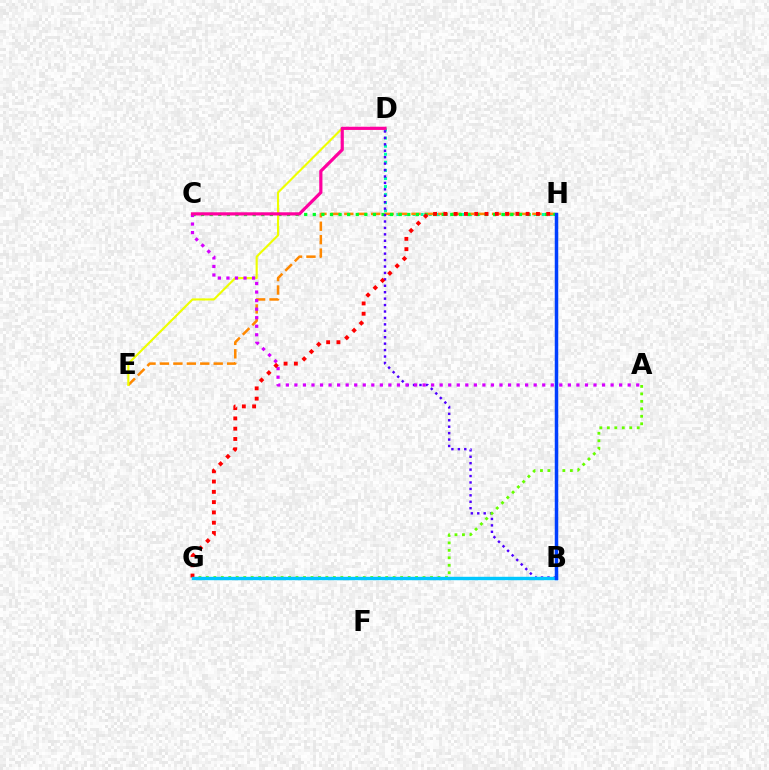{('D', 'H'): [{'color': '#00ffaf', 'line_style': 'dotted', 'thickness': 2.19}], ('E', 'H'): [{'color': '#ff8800', 'line_style': 'dashed', 'thickness': 1.83}], ('C', 'H'): [{'color': '#00ff27', 'line_style': 'dotted', 'thickness': 2.33}], ('D', 'E'): [{'color': '#eeff00', 'line_style': 'solid', 'thickness': 1.53}], ('B', 'D'): [{'color': '#4f00ff', 'line_style': 'dotted', 'thickness': 1.75}], ('A', 'C'): [{'color': '#d600ff', 'line_style': 'dotted', 'thickness': 2.32}], ('A', 'G'): [{'color': '#66ff00', 'line_style': 'dotted', 'thickness': 2.03}], ('G', 'H'): [{'color': '#ff0000', 'line_style': 'dotted', 'thickness': 2.79}], ('C', 'D'): [{'color': '#ff00a0', 'line_style': 'solid', 'thickness': 2.3}], ('B', 'G'): [{'color': '#00c7ff', 'line_style': 'solid', 'thickness': 2.44}], ('B', 'H'): [{'color': '#003fff', 'line_style': 'solid', 'thickness': 2.51}]}